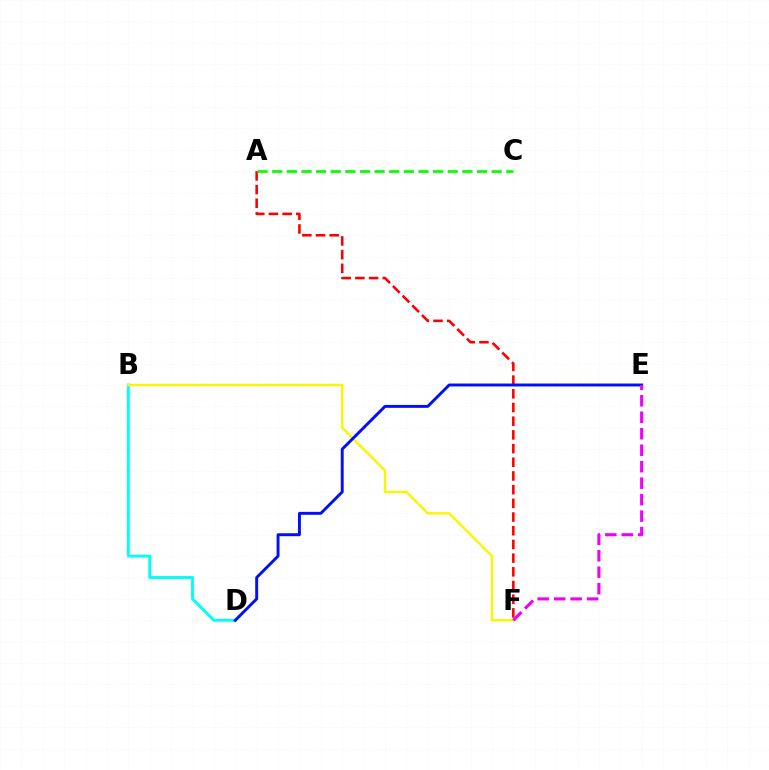{('A', 'F'): [{'color': '#ff0000', 'line_style': 'dashed', 'thickness': 1.86}], ('B', 'D'): [{'color': '#00fff6', 'line_style': 'solid', 'thickness': 2.07}], ('B', 'F'): [{'color': '#fcf500', 'line_style': 'solid', 'thickness': 1.74}], ('D', 'E'): [{'color': '#0010ff', 'line_style': 'solid', 'thickness': 2.11}], ('A', 'C'): [{'color': '#08ff00', 'line_style': 'dashed', 'thickness': 1.99}], ('E', 'F'): [{'color': '#ee00ff', 'line_style': 'dashed', 'thickness': 2.24}]}